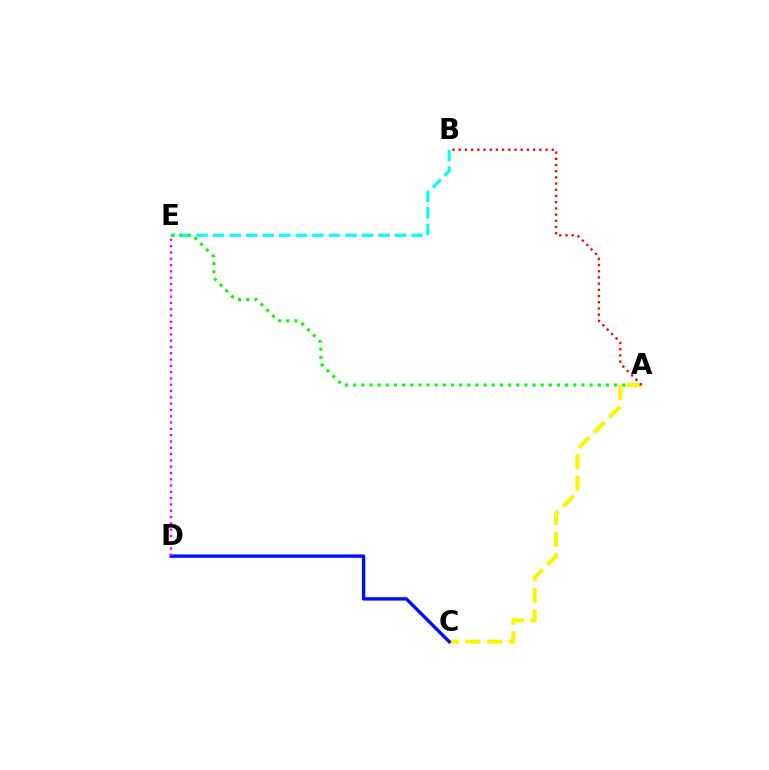{('B', 'E'): [{'color': '#00fff6', 'line_style': 'dashed', 'thickness': 2.25}], ('A', 'E'): [{'color': '#08ff00', 'line_style': 'dotted', 'thickness': 2.22}], ('A', 'C'): [{'color': '#fcf500', 'line_style': 'dashed', 'thickness': 2.94}], ('C', 'D'): [{'color': '#0010ff', 'line_style': 'solid', 'thickness': 2.44}], ('A', 'B'): [{'color': '#ff0000', 'line_style': 'dotted', 'thickness': 1.69}], ('D', 'E'): [{'color': '#ee00ff', 'line_style': 'dotted', 'thickness': 1.71}]}